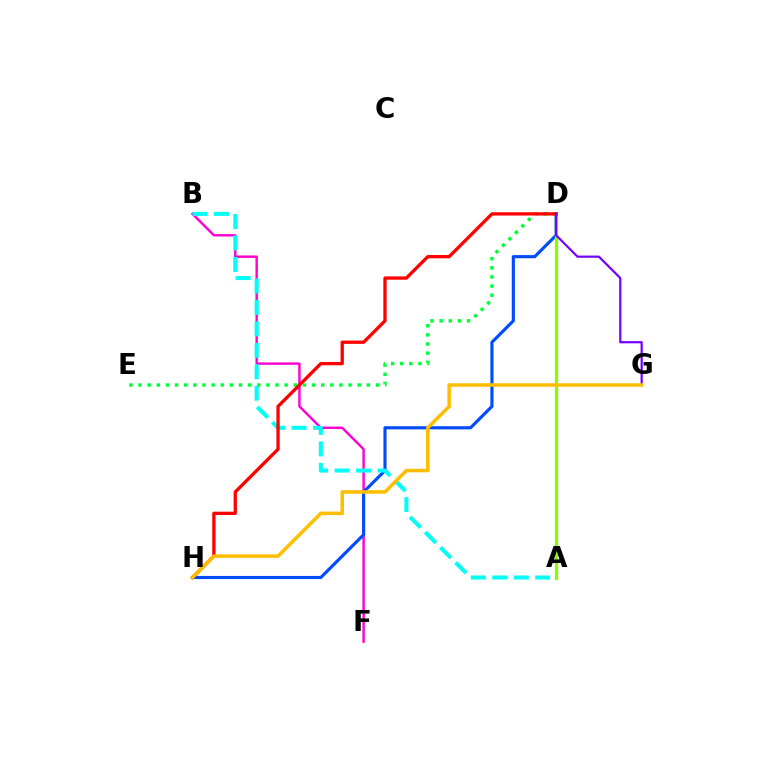{('B', 'F'): [{'color': '#ff00cf', 'line_style': 'solid', 'thickness': 1.74}], ('D', 'H'): [{'color': '#004bff', 'line_style': 'solid', 'thickness': 2.25}, {'color': '#ff0000', 'line_style': 'solid', 'thickness': 2.37}], ('A', 'B'): [{'color': '#00fff6', 'line_style': 'dashed', 'thickness': 2.91}], ('D', 'E'): [{'color': '#00ff39', 'line_style': 'dotted', 'thickness': 2.48}], ('A', 'D'): [{'color': '#84ff00', 'line_style': 'solid', 'thickness': 2.37}], ('D', 'G'): [{'color': '#7200ff', 'line_style': 'solid', 'thickness': 1.58}], ('G', 'H'): [{'color': '#ffbd00', 'line_style': 'solid', 'thickness': 2.53}]}